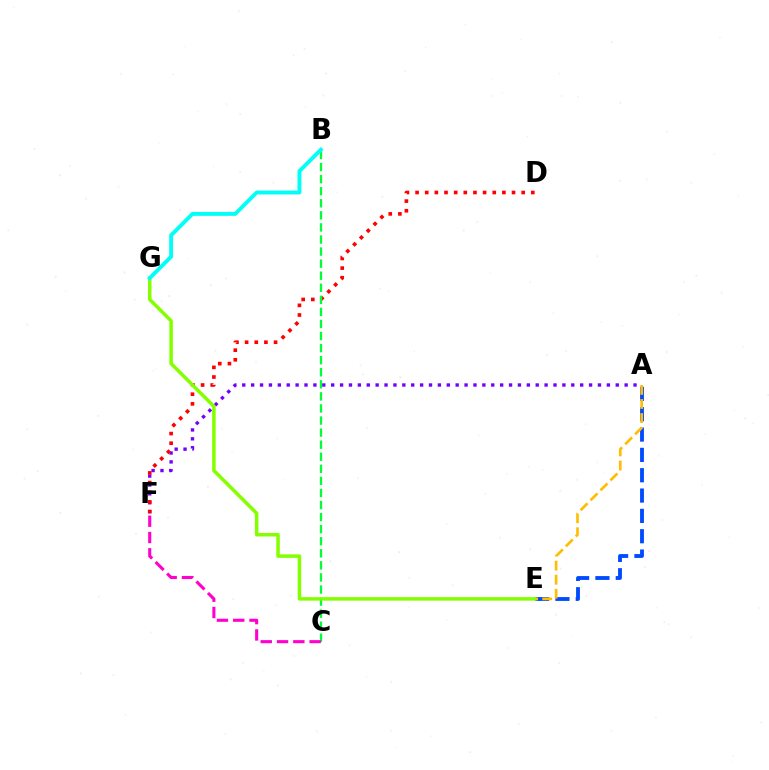{('A', 'E'): [{'color': '#004bff', 'line_style': 'dashed', 'thickness': 2.76}, {'color': '#ffbd00', 'line_style': 'dashed', 'thickness': 1.91}], ('A', 'F'): [{'color': '#7200ff', 'line_style': 'dotted', 'thickness': 2.42}], ('D', 'F'): [{'color': '#ff0000', 'line_style': 'dotted', 'thickness': 2.62}], ('B', 'C'): [{'color': '#00ff39', 'line_style': 'dashed', 'thickness': 1.64}], ('C', 'F'): [{'color': '#ff00cf', 'line_style': 'dashed', 'thickness': 2.21}], ('E', 'G'): [{'color': '#84ff00', 'line_style': 'solid', 'thickness': 2.53}], ('B', 'G'): [{'color': '#00fff6', 'line_style': 'solid', 'thickness': 2.8}]}